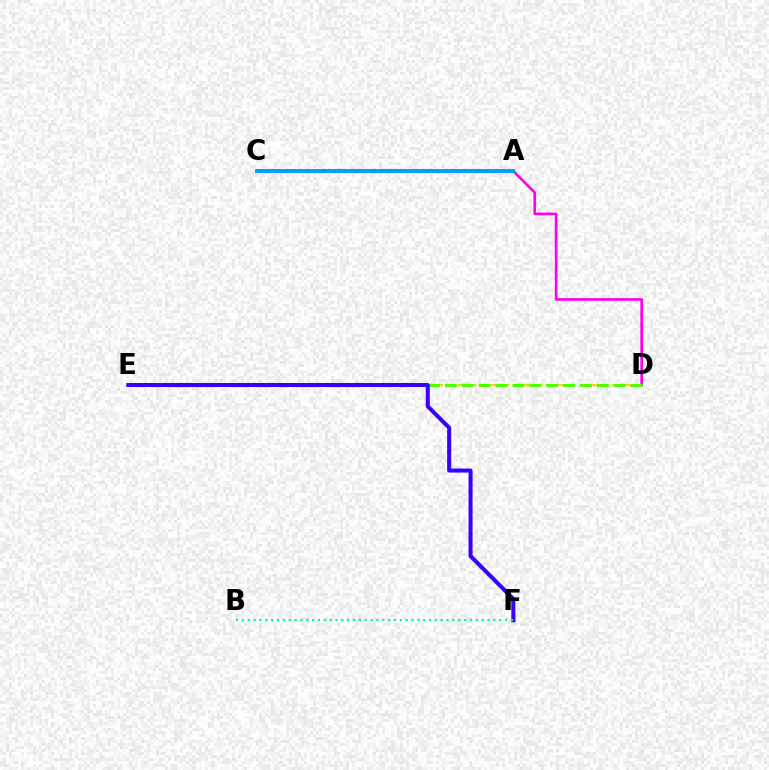{('A', 'D'): [{'color': '#ff00ed', 'line_style': 'solid', 'thickness': 1.91}], ('A', 'C'): [{'color': '#ff0000', 'line_style': 'dotted', 'thickness': 2.57}, {'color': '#009eff', 'line_style': 'solid', 'thickness': 2.83}], ('D', 'E'): [{'color': '#ffd500', 'line_style': 'dashed', 'thickness': 1.5}, {'color': '#4fff00', 'line_style': 'dashed', 'thickness': 2.29}], ('E', 'F'): [{'color': '#3700ff', 'line_style': 'solid', 'thickness': 2.91}], ('B', 'F'): [{'color': '#00ff86', 'line_style': 'dotted', 'thickness': 1.59}]}